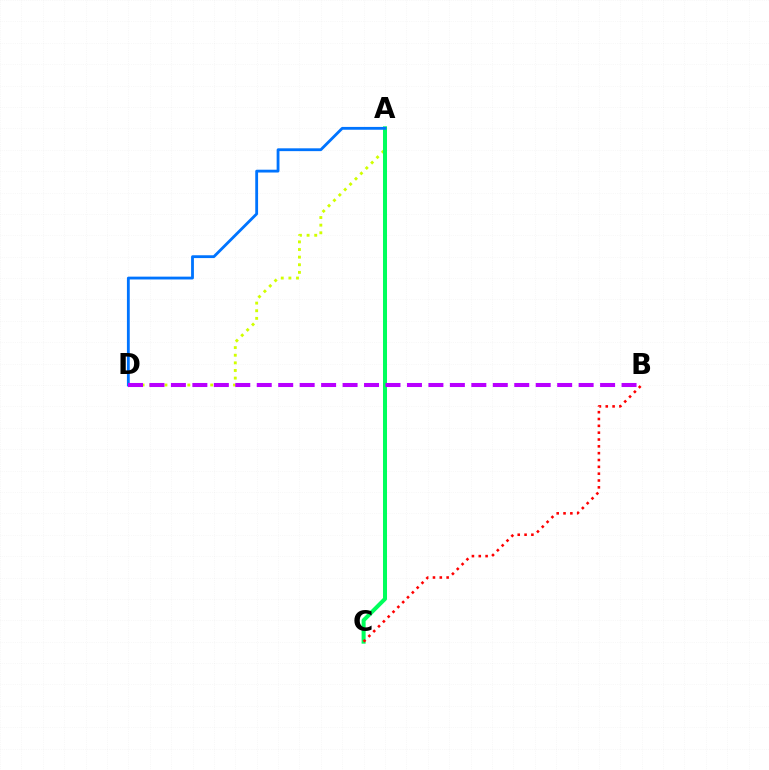{('A', 'D'): [{'color': '#d1ff00', 'line_style': 'dotted', 'thickness': 2.07}, {'color': '#0074ff', 'line_style': 'solid', 'thickness': 2.03}], ('A', 'C'): [{'color': '#00ff5c', 'line_style': 'solid', 'thickness': 2.9}], ('B', 'D'): [{'color': '#b900ff', 'line_style': 'dashed', 'thickness': 2.92}], ('B', 'C'): [{'color': '#ff0000', 'line_style': 'dotted', 'thickness': 1.86}]}